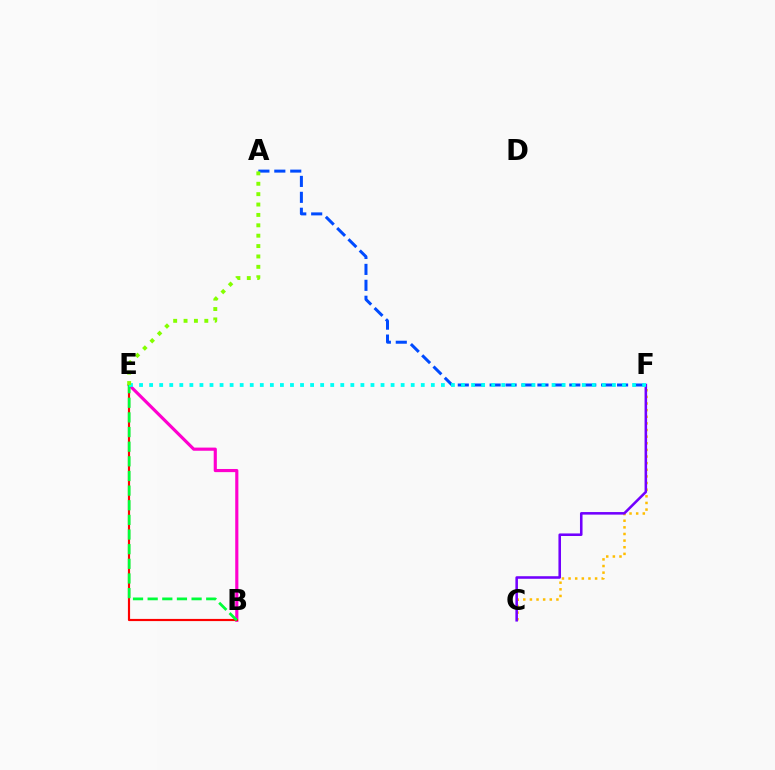{('B', 'E'): [{'color': '#ff00cf', 'line_style': 'solid', 'thickness': 2.26}, {'color': '#ff0000', 'line_style': 'solid', 'thickness': 1.57}, {'color': '#00ff39', 'line_style': 'dashed', 'thickness': 1.99}], ('C', 'F'): [{'color': '#ffbd00', 'line_style': 'dotted', 'thickness': 1.8}, {'color': '#7200ff', 'line_style': 'solid', 'thickness': 1.84}], ('A', 'F'): [{'color': '#004bff', 'line_style': 'dashed', 'thickness': 2.16}], ('E', 'F'): [{'color': '#00fff6', 'line_style': 'dotted', 'thickness': 2.73}], ('A', 'E'): [{'color': '#84ff00', 'line_style': 'dotted', 'thickness': 2.82}]}